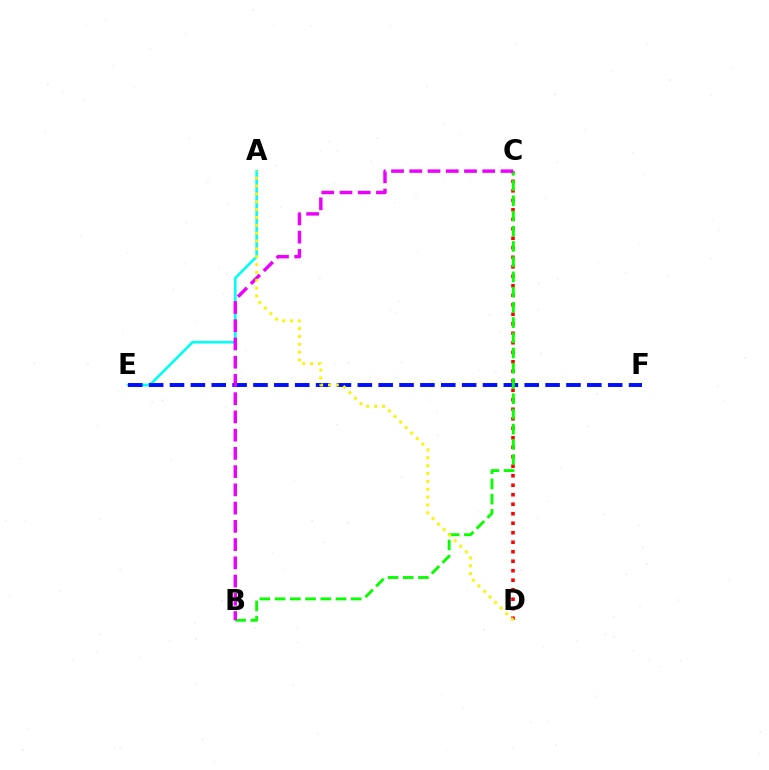{('C', 'D'): [{'color': '#ff0000', 'line_style': 'dotted', 'thickness': 2.58}], ('A', 'E'): [{'color': '#00fff6', 'line_style': 'solid', 'thickness': 1.89}], ('E', 'F'): [{'color': '#0010ff', 'line_style': 'dashed', 'thickness': 2.83}], ('B', 'C'): [{'color': '#08ff00', 'line_style': 'dashed', 'thickness': 2.07}, {'color': '#ee00ff', 'line_style': 'dashed', 'thickness': 2.48}], ('A', 'D'): [{'color': '#fcf500', 'line_style': 'dotted', 'thickness': 2.13}]}